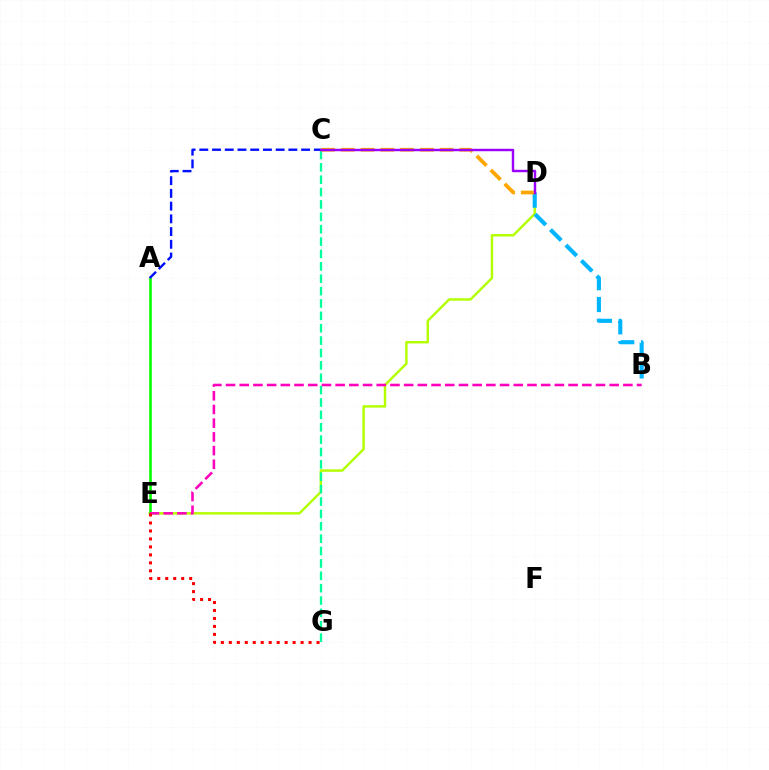{('D', 'E'): [{'color': '#b3ff00', 'line_style': 'solid', 'thickness': 1.76}], ('A', 'E'): [{'color': '#08ff00', 'line_style': 'solid', 'thickness': 1.91}], ('B', 'D'): [{'color': '#00b5ff', 'line_style': 'dashed', 'thickness': 2.97}], ('C', 'G'): [{'color': '#00ff9d', 'line_style': 'dashed', 'thickness': 1.68}], ('B', 'E'): [{'color': '#ff00bd', 'line_style': 'dashed', 'thickness': 1.86}], ('C', 'D'): [{'color': '#ffa500', 'line_style': 'dashed', 'thickness': 2.69}, {'color': '#9b00ff', 'line_style': 'solid', 'thickness': 1.75}], ('E', 'G'): [{'color': '#ff0000', 'line_style': 'dotted', 'thickness': 2.17}], ('A', 'C'): [{'color': '#0010ff', 'line_style': 'dashed', 'thickness': 1.73}]}